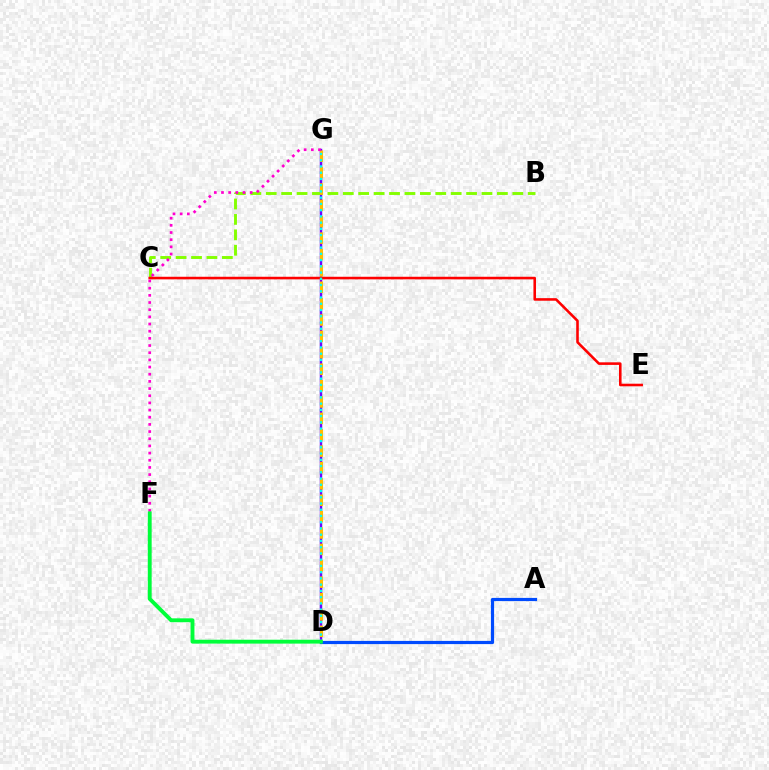{('D', 'G'): [{'color': '#7200ff', 'line_style': 'solid', 'thickness': 1.76}, {'color': '#ffbd00', 'line_style': 'dashed', 'thickness': 2.23}, {'color': '#00fff6', 'line_style': 'dotted', 'thickness': 1.7}], ('B', 'C'): [{'color': '#84ff00', 'line_style': 'dashed', 'thickness': 2.09}], ('C', 'E'): [{'color': '#ff0000', 'line_style': 'solid', 'thickness': 1.86}], ('F', 'G'): [{'color': '#ff00cf', 'line_style': 'dotted', 'thickness': 1.95}], ('A', 'D'): [{'color': '#004bff', 'line_style': 'solid', 'thickness': 2.3}], ('D', 'F'): [{'color': '#00ff39', 'line_style': 'solid', 'thickness': 2.79}]}